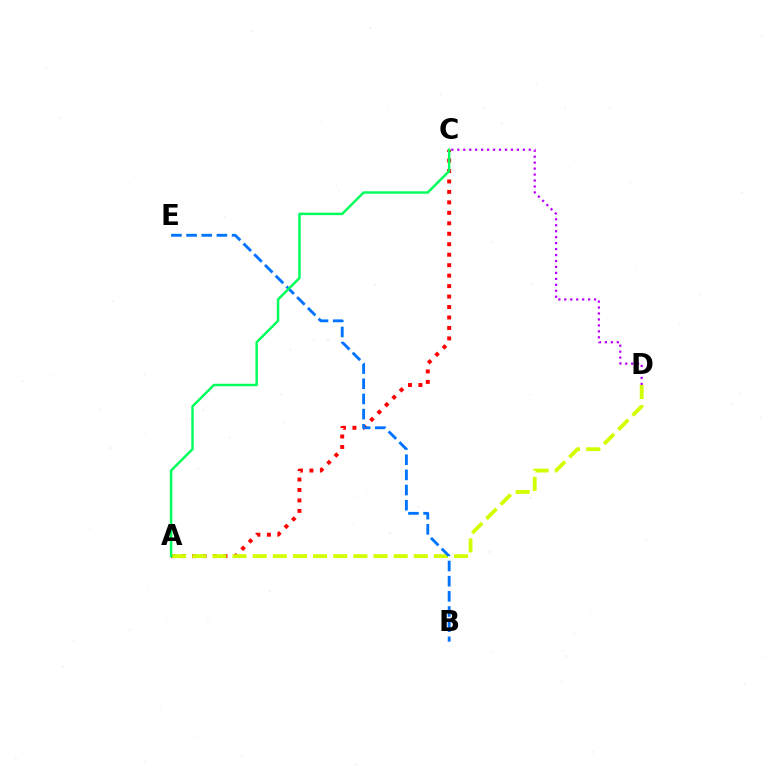{('C', 'D'): [{'color': '#b900ff', 'line_style': 'dotted', 'thickness': 1.62}], ('A', 'C'): [{'color': '#ff0000', 'line_style': 'dotted', 'thickness': 2.84}, {'color': '#00ff5c', 'line_style': 'solid', 'thickness': 1.78}], ('A', 'D'): [{'color': '#d1ff00', 'line_style': 'dashed', 'thickness': 2.74}], ('B', 'E'): [{'color': '#0074ff', 'line_style': 'dashed', 'thickness': 2.06}]}